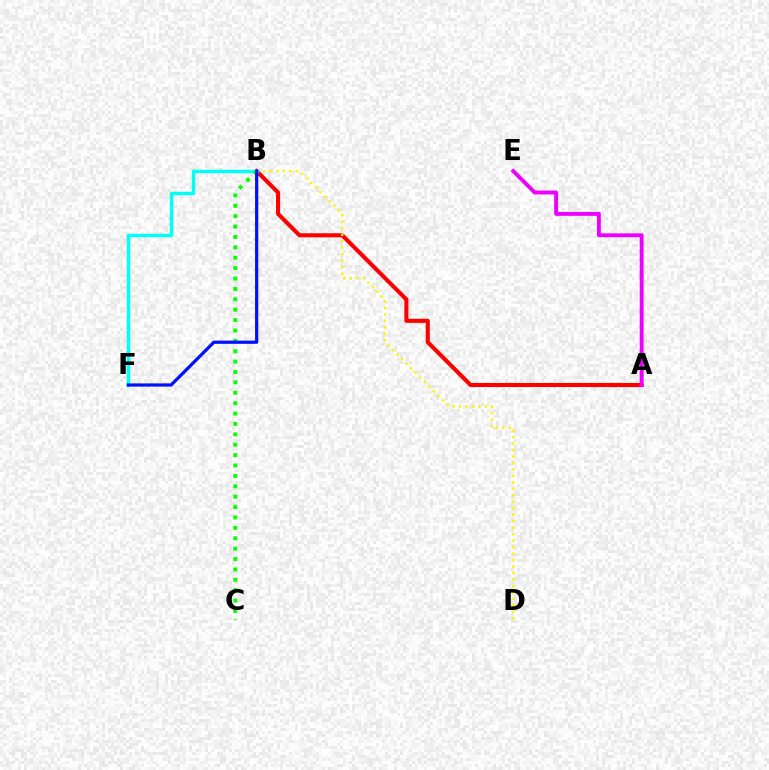{('A', 'B'): [{'color': '#ff0000', 'line_style': 'solid', 'thickness': 2.94}], ('B', 'D'): [{'color': '#fcf500', 'line_style': 'dotted', 'thickness': 1.76}], ('B', 'F'): [{'color': '#00fff6', 'line_style': 'solid', 'thickness': 2.49}, {'color': '#0010ff', 'line_style': 'solid', 'thickness': 2.31}], ('B', 'C'): [{'color': '#08ff00', 'line_style': 'dotted', 'thickness': 2.82}], ('A', 'E'): [{'color': '#ee00ff', 'line_style': 'solid', 'thickness': 2.8}]}